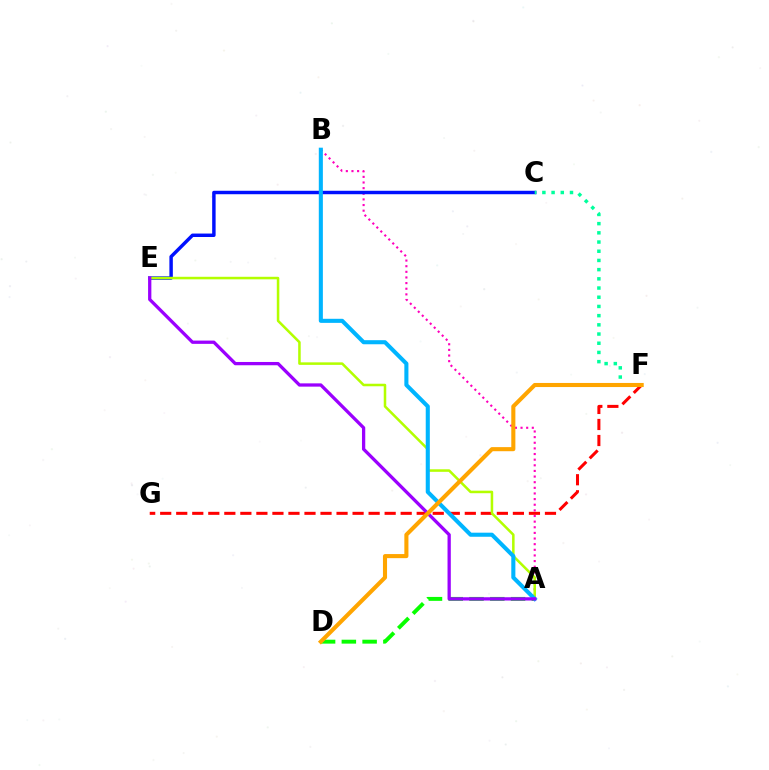{('A', 'B'): [{'color': '#ff00bd', 'line_style': 'dotted', 'thickness': 1.53}, {'color': '#00b5ff', 'line_style': 'solid', 'thickness': 2.93}], ('F', 'G'): [{'color': '#ff0000', 'line_style': 'dashed', 'thickness': 2.18}], ('A', 'D'): [{'color': '#08ff00', 'line_style': 'dashed', 'thickness': 2.82}], ('C', 'E'): [{'color': '#0010ff', 'line_style': 'solid', 'thickness': 2.49}], ('C', 'F'): [{'color': '#00ff9d', 'line_style': 'dotted', 'thickness': 2.5}], ('A', 'E'): [{'color': '#b3ff00', 'line_style': 'solid', 'thickness': 1.82}, {'color': '#9b00ff', 'line_style': 'solid', 'thickness': 2.36}], ('D', 'F'): [{'color': '#ffa500', 'line_style': 'solid', 'thickness': 2.94}]}